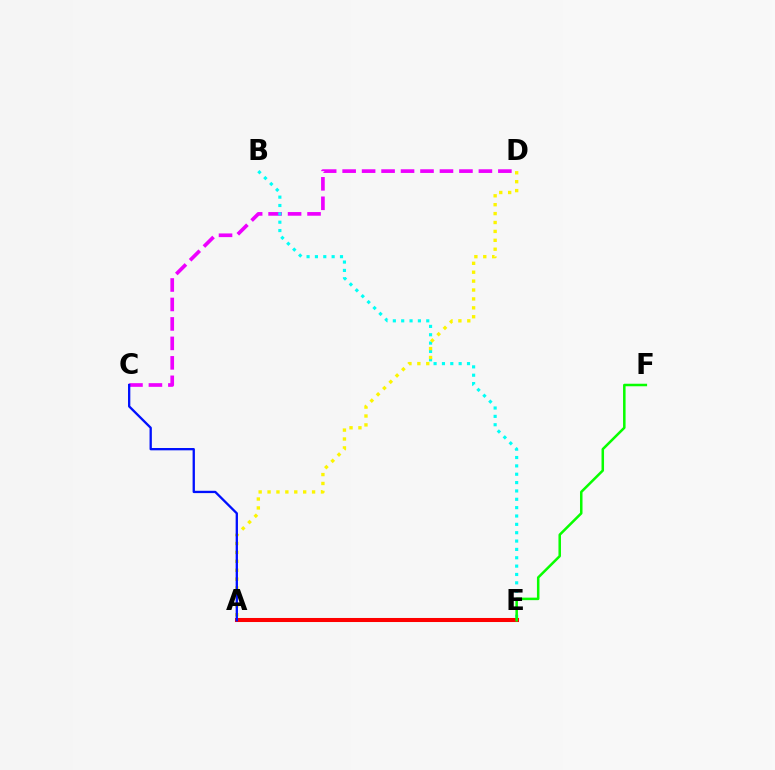{('C', 'D'): [{'color': '#ee00ff', 'line_style': 'dashed', 'thickness': 2.64}], ('B', 'E'): [{'color': '#00fff6', 'line_style': 'dotted', 'thickness': 2.27}], ('A', 'E'): [{'color': '#ff0000', 'line_style': 'solid', 'thickness': 2.91}], ('A', 'D'): [{'color': '#fcf500', 'line_style': 'dotted', 'thickness': 2.42}], ('A', 'C'): [{'color': '#0010ff', 'line_style': 'solid', 'thickness': 1.66}], ('E', 'F'): [{'color': '#08ff00', 'line_style': 'solid', 'thickness': 1.81}]}